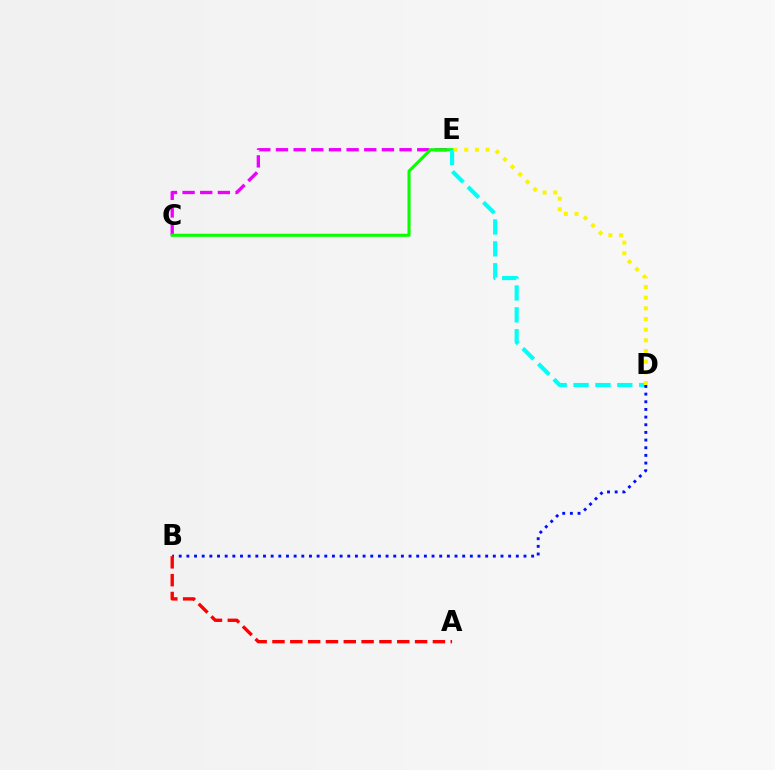{('C', 'E'): [{'color': '#ee00ff', 'line_style': 'dashed', 'thickness': 2.4}, {'color': '#08ff00', 'line_style': 'solid', 'thickness': 2.22}], ('D', 'E'): [{'color': '#00fff6', 'line_style': 'dashed', 'thickness': 2.97}, {'color': '#fcf500', 'line_style': 'dotted', 'thickness': 2.9}], ('B', 'D'): [{'color': '#0010ff', 'line_style': 'dotted', 'thickness': 2.08}], ('A', 'B'): [{'color': '#ff0000', 'line_style': 'dashed', 'thickness': 2.42}]}